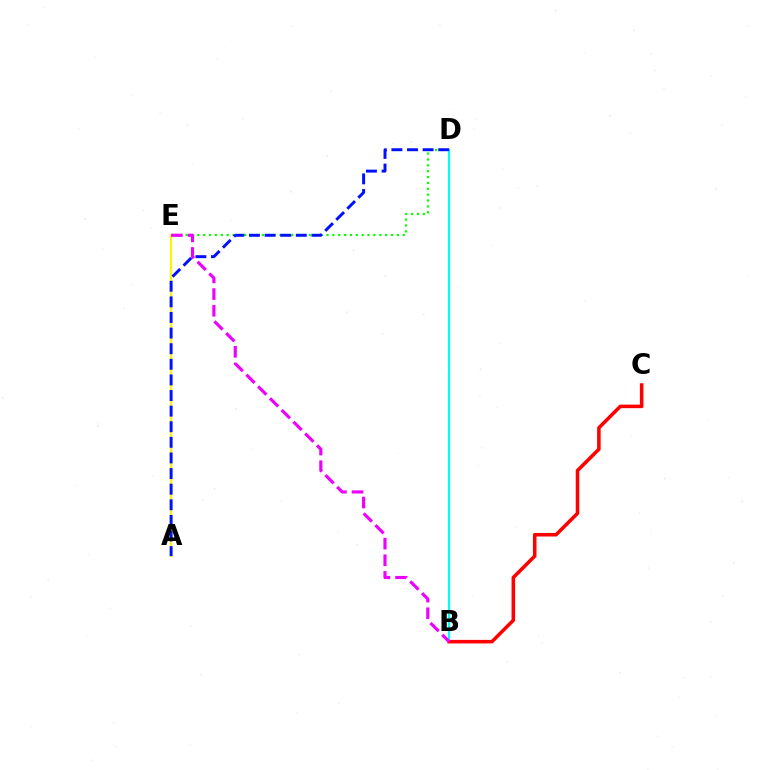{('A', 'E'): [{'color': '#fcf500', 'line_style': 'solid', 'thickness': 1.59}], ('D', 'E'): [{'color': '#08ff00', 'line_style': 'dotted', 'thickness': 1.59}], ('B', 'D'): [{'color': '#00fff6', 'line_style': 'solid', 'thickness': 1.6}], ('A', 'D'): [{'color': '#0010ff', 'line_style': 'dashed', 'thickness': 2.12}], ('B', 'C'): [{'color': '#ff0000', 'line_style': 'solid', 'thickness': 2.55}], ('B', 'E'): [{'color': '#ee00ff', 'line_style': 'dashed', 'thickness': 2.26}]}